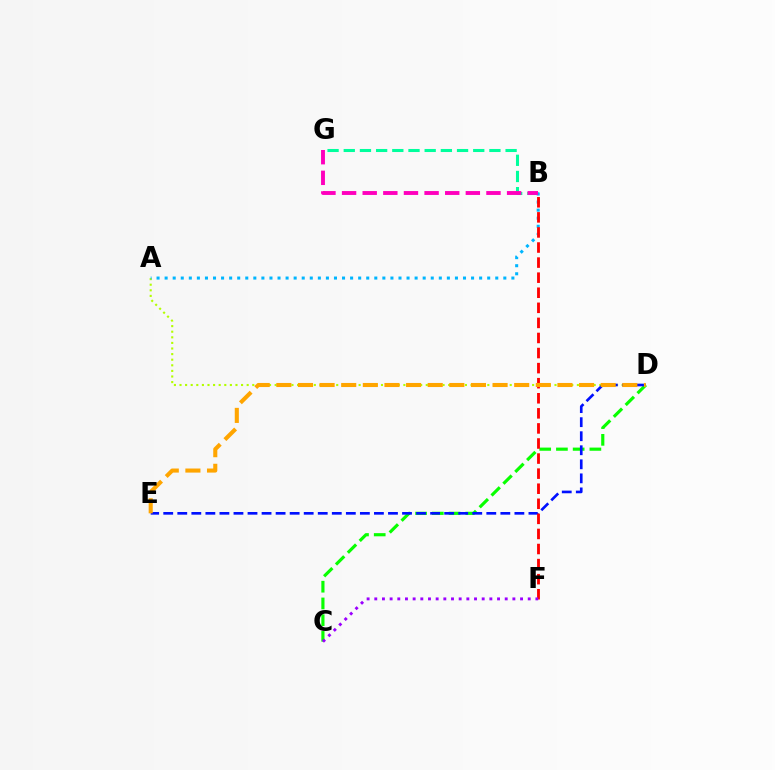{('C', 'D'): [{'color': '#08ff00', 'line_style': 'dashed', 'thickness': 2.27}], ('B', 'G'): [{'color': '#00ff9d', 'line_style': 'dashed', 'thickness': 2.2}, {'color': '#ff00bd', 'line_style': 'dashed', 'thickness': 2.8}], ('A', 'D'): [{'color': '#b3ff00', 'line_style': 'dotted', 'thickness': 1.52}], ('A', 'B'): [{'color': '#00b5ff', 'line_style': 'dotted', 'thickness': 2.19}], ('D', 'E'): [{'color': '#0010ff', 'line_style': 'dashed', 'thickness': 1.91}, {'color': '#ffa500', 'line_style': 'dashed', 'thickness': 2.94}], ('B', 'F'): [{'color': '#ff0000', 'line_style': 'dashed', 'thickness': 2.05}], ('C', 'F'): [{'color': '#9b00ff', 'line_style': 'dotted', 'thickness': 2.08}]}